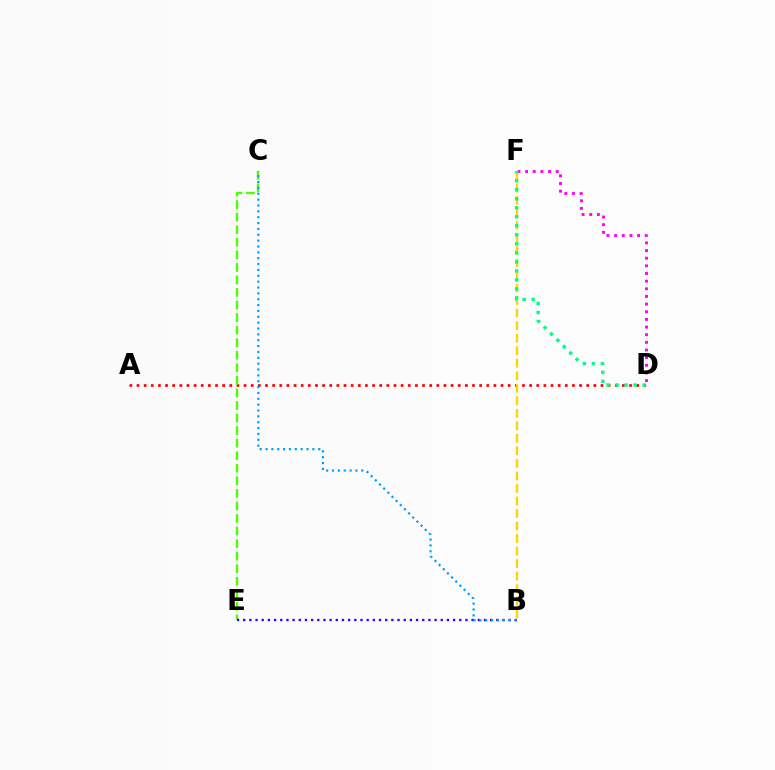{('A', 'D'): [{'color': '#ff0000', 'line_style': 'dotted', 'thickness': 1.94}], ('D', 'F'): [{'color': '#ff00ed', 'line_style': 'dotted', 'thickness': 2.08}, {'color': '#00ff86', 'line_style': 'dotted', 'thickness': 2.45}], ('C', 'E'): [{'color': '#4fff00', 'line_style': 'dashed', 'thickness': 1.71}], ('B', 'F'): [{'color': '#ffd500', 'line_style': 'dashed', 'thickness': 1.7}], ('B', 'E'): [{'color': '#3700ff', 'line_style': 'dotted', 'thickness': 1.68}], ('B', 'C'): [{'color': '#009eff', 'line_style': 'dotted', 'thickness': 1.59}]}